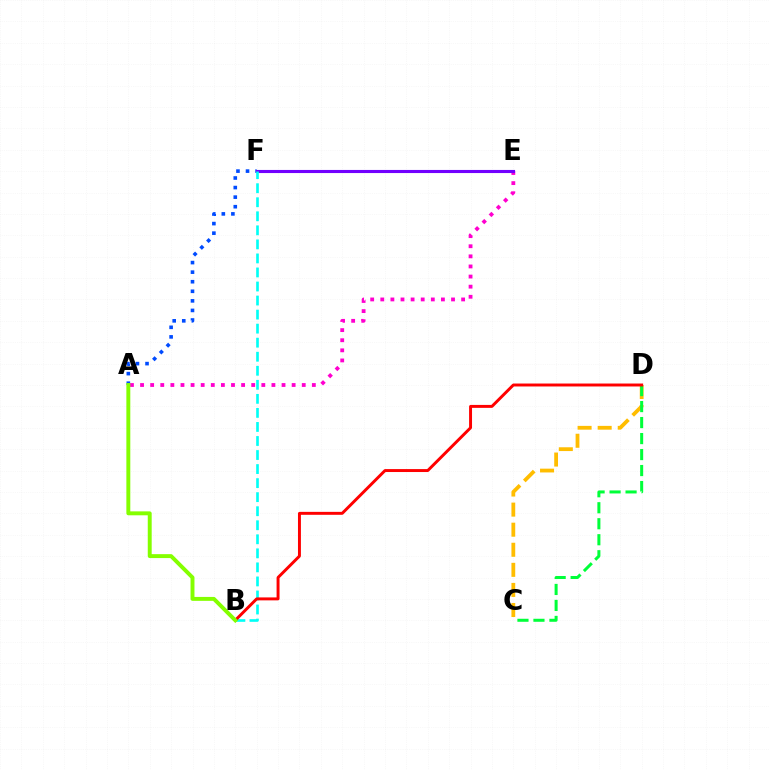{('A', 'F'): [{'color': '#004bff', 'line_style': 'dotted', 'thickness': 2.6}], ('A', 'E'): [{'color': '#ff00cf', 'line_style': 'dotted', 'thickness': 2.75}], ('E', 'F'): [{'color': '#7200ff', 'line_style': 'solid', 'thickness': 2.23}], ('C', 'D'): [{'color': '#ffbd00', 'line_style': 'dashed', 'thickness': 2.73}, {'color': '#00ff39', 'line_style': 'dashed', 'thickness': 2.17}], ('B', 'F'): [{'color': '#00fff6', 'line_style': 'dashed', 'thickness': 1.91}], ('B', 'D'): [{'color': '#ff0000', 'line_style': 'solid', 'thickness': 2.12}], ('A', 'B'): [{'color': '#84ff00', 'line_style': 'solid', 'thickness': 2.83}]}